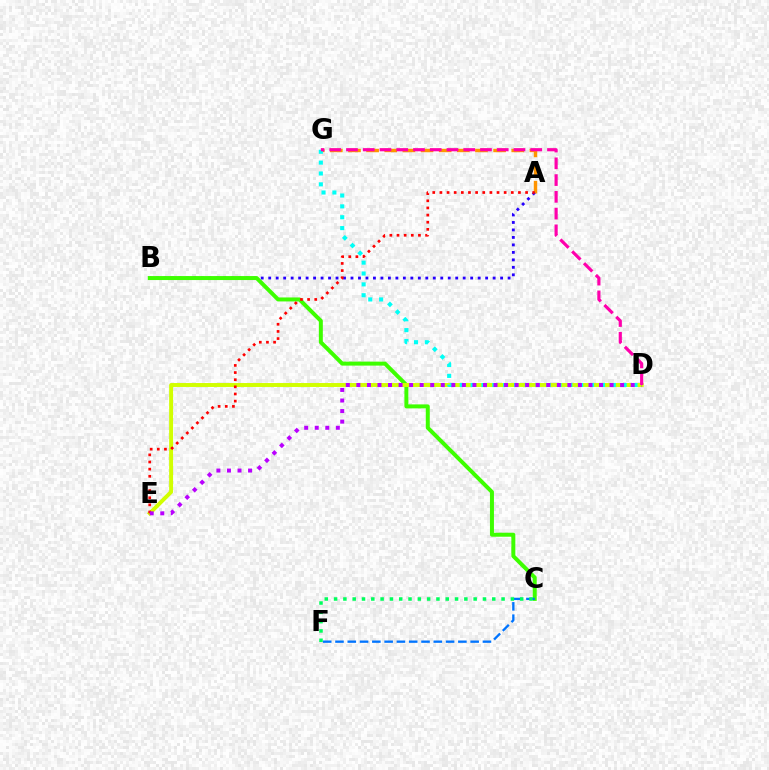{('A', 'G'): [{'color': '#ff9400', 'line_style': 'dashed', 'thickness': 2.46}], ('A', 'B'): [{'color': '#2500ff', 'line_style': 'dotted', 'thickness': 2.03}], ('B', 'C'): [{'color': '#3dff00', 'line_style': 'solid', 'thickness': 2.87}], ('D', 'E'): [{'color': '#d1ff00', 'line_style': 'solid', 'thickness': 2.83}, {'color': '#b900ff', 'line_style': 'dotted', 'thickness': 2.87}], ('A', 'E'): [{'color': '#ff0000', 'line_style': 'dotted', 'thickness': 1.94}], ('C', 'F'): [{'color': '#0074ff', 'line_style': 'dashed', 'thickness': 1.67}, {'color': '#00ff5c', 'line_style': 'dotted', 'thickness': 2.53}], ('D', 'G'): [{'color': '#00fff6', 'line_style': 'dotted', 'thickness': 2.95}, {'color': '#ff00ac', 'line_style': 'dashed', 'thickness': 2.28}]}